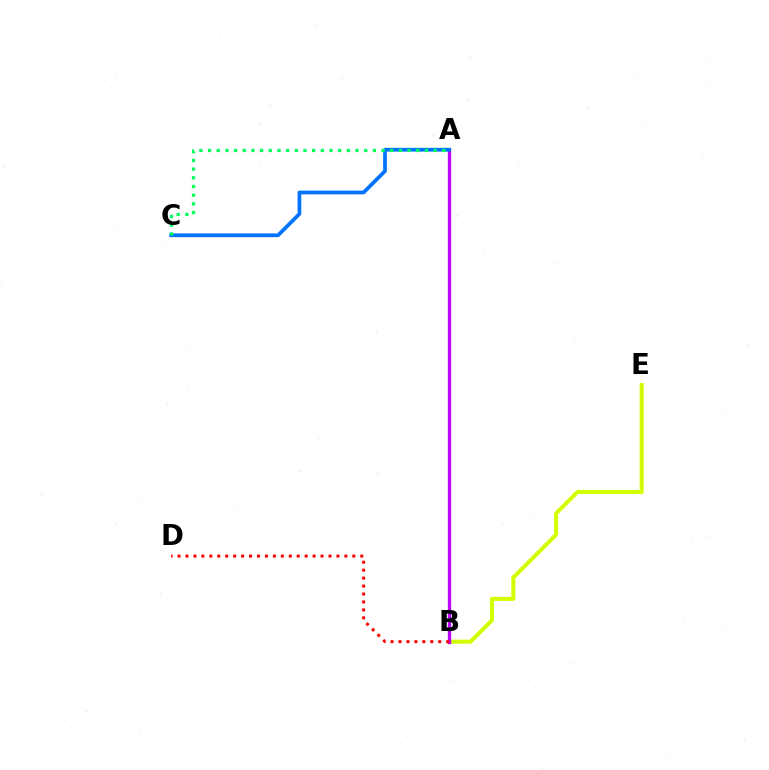{('B', 'E'): [{'color': '#d1ff00', 'line_style': 'solid', 'thickness': 2.9}], ('A', 'B'): [{'color': '#b900ff', 'line_style': 'solid', 'thickness': 2.38}], ('A', 'C'): [{'color': '#0074ff', 'line_style': 'solid', 'thickness': 2.69}, {'color': '#00ff5c', 'line_style': 'dotted', 'thickness': 2.36}], ('B', 'D'): [{'color': '#ff0000', 'line_style': 'dotted', 'thickness': 2.16}]}